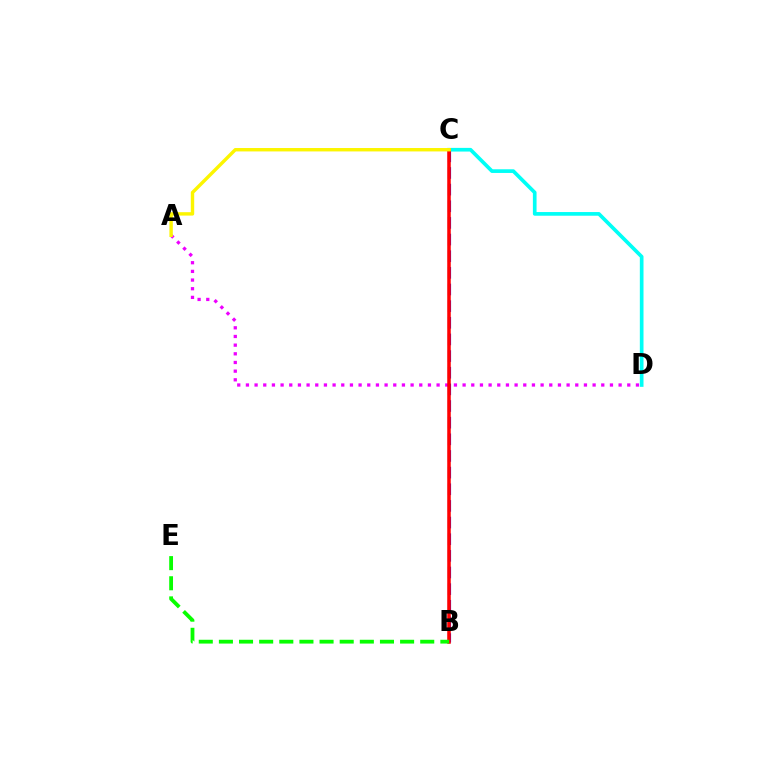{('A', 'D'): [{'color': '#ee00ff', 'line_style': 'dotted', 'thickness': 2.35}], ('C', 'D'): [{'color': '#00fff6', 'line_style': 'solid', 'thickness': 2.65}], ('B', 'C'): [{'color': '#0010ff', 'line_style': 'dashed', 'thickness': 2.26}, {'color': '#ff0000', 'line_style': 'solid', 'thickness': 2.54}], ('B', 'E'): [{'color': '#08ff00', 'line_style': 'dashed', 'thickness': 2.73}], ('A', 'C'): [{'color': '#fcf500', 'line_style': 'solid', 'thickness': 2.45}]}